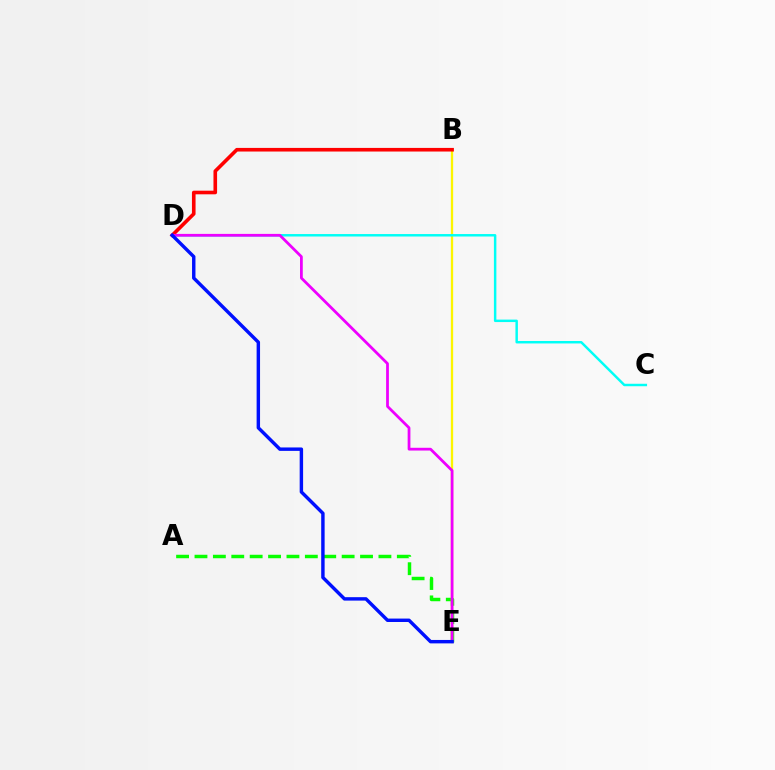{('A', 'E'): [{'color': '#08ff00', 'line_style': 'dashed', 'thickness': 2.5}], ('B', 'E'): [{'color': '#fcf500', 'line_style': 'solid', 'thickness': 1.66}], ('C', 'D'): [{'color': '#00fff6', 'line_style': 'solid', 'thickness': 1.77}], ('B', 'D'): [{'color': '#ff0000', 'line_style': 'solid', 'thickness': 2.6}], ('D', 'E'): [{'color': '#ee00ff', 'line_style': 'solid', 'thickness': 1.99}, {'color': '#0010ff', 'line_style': 'solid', 'thickness': 2.47}]}